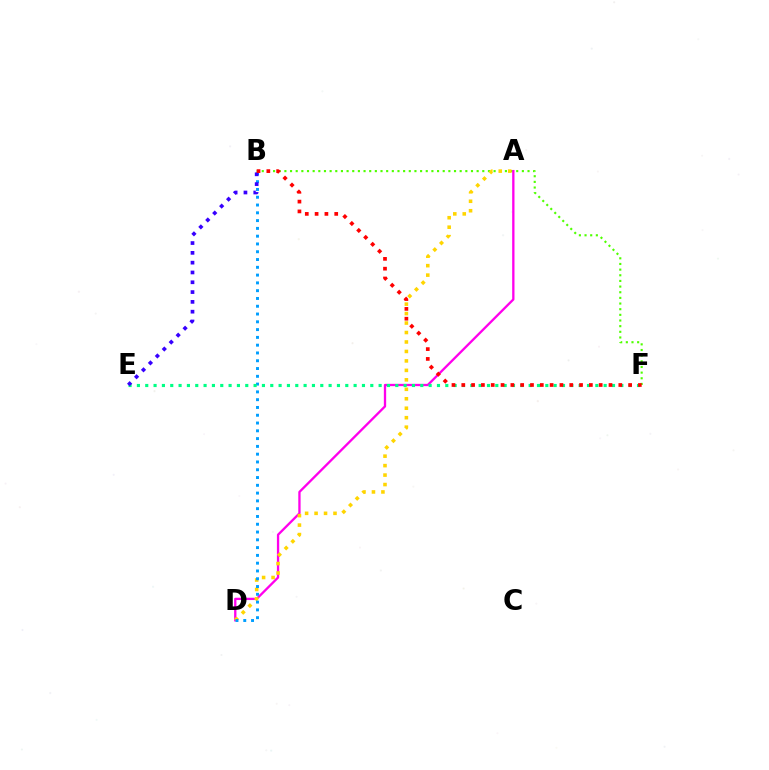{('B', 'F'): [{'color': '#4fff00', 'line_style': 'dotted', 'thickness': 1.54}, {'color': '#ff0000', 'line_style': 'dotted', 'thickness': 2.67}], ('A', 'D'): [{'color': '#ff00ed', 'line_style': 'solid', 'thickness': 1.67}, {'color': '#ffd500', 'line_style': 'dotted', 'thickness': 2.57}], ('B', 'D'): [{'color': '#009eff', 'line_style': 'dotted', 'thickness': 2.12}], ('E', 'F'): [{'color': '#00ff86', 'line_style': 'dotted', 'thickness': 2.26}], ('B', 'E'): [{'color': '#3700ff', 'line_style': 'dotted', 'thickness': 2.66}]}